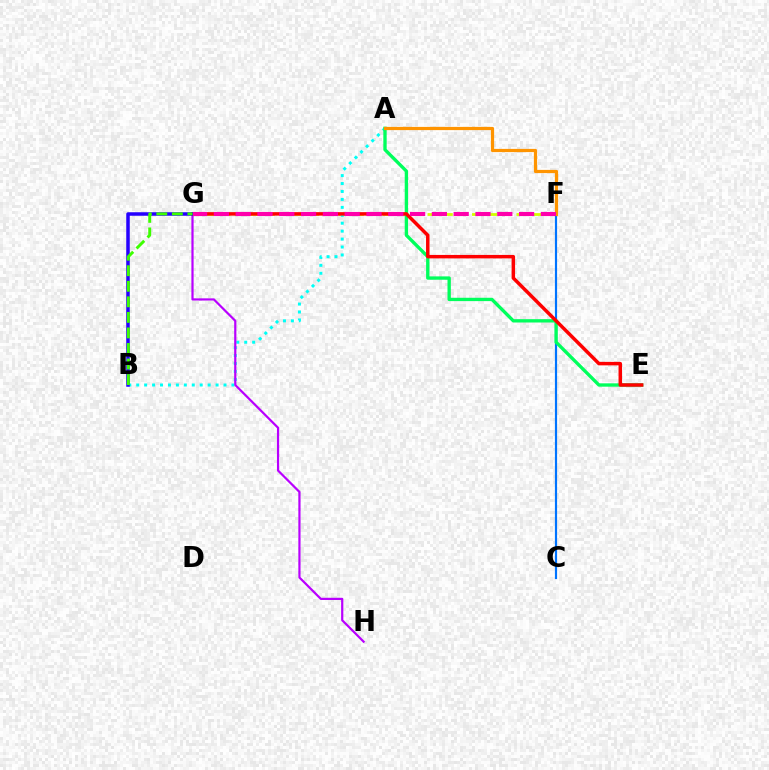{('F', 'G'): [{'color': '#d1ff00', 'line_style': 'dashed', 'thickness': 2.01}, {'color': '#ff00ac', 'line_style': 'dashed', 'thickness': 2.96}], ('C', 'F'): [{'color': '#0074ff', 'line_style': 'solid', 'thickness': 1.57}], ('A', 'B'): [{'color': '#00fff6', 'line_style': 'dotted', 'thickness': 2.16}], ('G', 'H'): [{'color': '#b900ff', 'line_style': 'solid', 'thickness': 1.59}], ('A', 'E'): [{'color': '#00ff5c', 'line_style': 'solid', 'thickness': 2.41}], ('A', 'F'): [{'color': '#ff9400', 'line_style': 'solid', 'thickness': 2.31}], ('E', 'G'): [{'color': '#ff0000', 'line_style': 'solid', 'thickness': 2.51}], ('B', 'G'): [{'color': '#2500ff', 'line_style': 'solid', 'thickness': 2.53}, {'color': '#3dff00', 'line_style': 'dashed', 'thickness': 2.11}]}